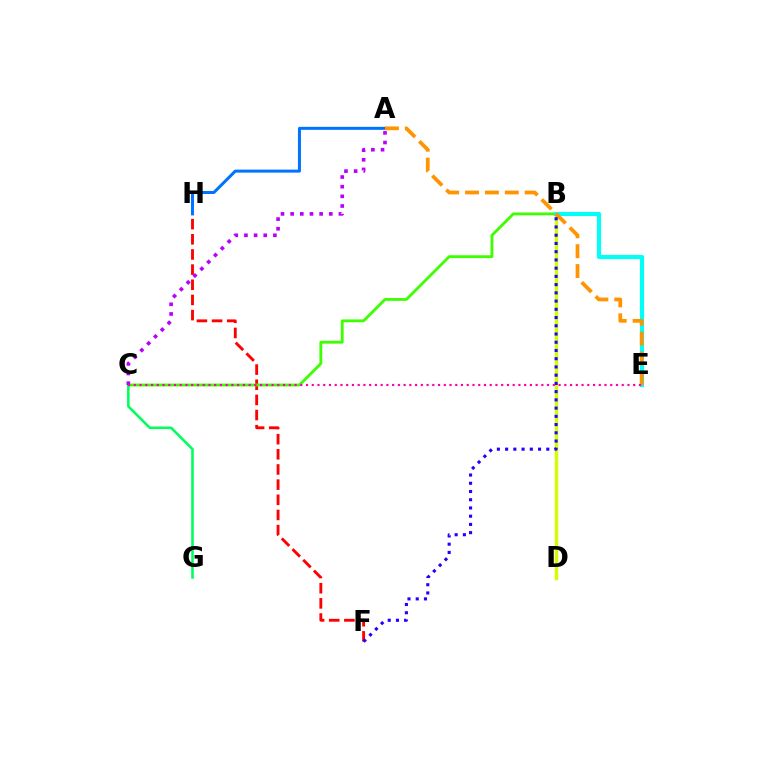{('F', 'H'): [{'color': '#ff0000', 'line_style': 'dashed', 'thickness': 2.06}], ('B', 'D'): [{'color': '#d1ff00', 'line_style': 'solid', 'thickness': 2.46}], ('B', 'C'): [{'color': '#3dff00', 'line_style': 'solid', 'thickness': 2.03}], ('B', 'E'): [{'color': '#00fff6', 'line_style': 'solid', 'thickness': 2.98}], ('C', 'G'): [{'color': '#00ff5c', 'line_style': 'solid', 'thickness': 1.86}], ('A', 'H'): [{'color': '#0074ff', 'line_style': 'solid', 'thickness': 2.17}], ('A', 'C'): [{'color': '#b900ff', 'line_style': 'dotted', 'thickness': 2.62}], ('A', 'E'): [{'color': '#ff9400', 'line_style': 'dashed', 'thickness': 2.7}], ('B', 'F'): [{'color': '#2500ff', 'line_style': 'dotted', 'thickness': 2.24}], ('C', 'E'): [{'color': '#ff00ac', 'line_style': 'dotted', 'thickness': 1.56}]}